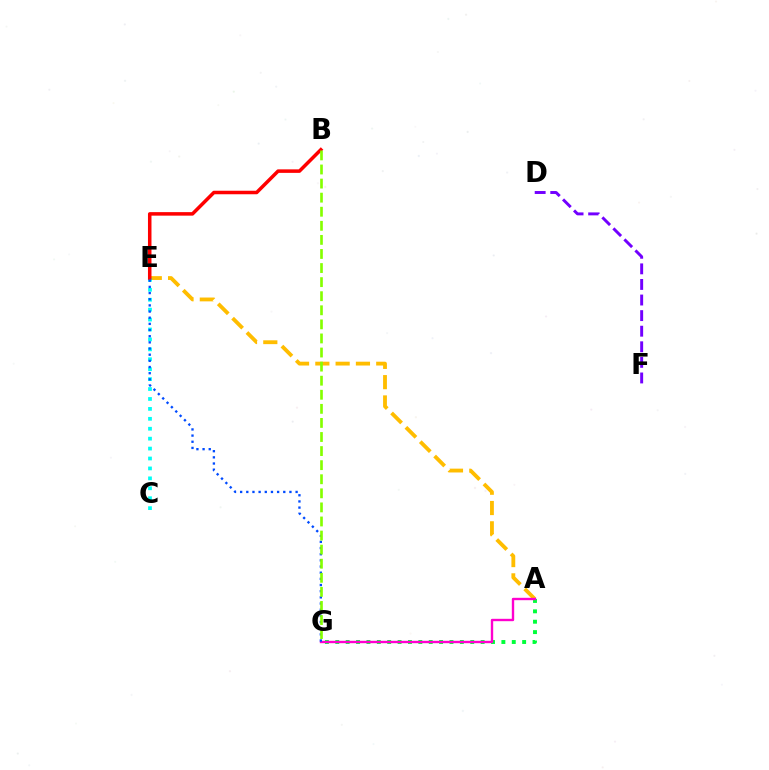{('A', 'G'): [{'color': '#00ff39', 'line_style': 'dotted', 'thickness': 2.82}, {'color': '#ff00cf', 'line_style': 'solid', 'thickness': 1.71}], ('A', 'E'): [{'color': '#ffbd00', 'line_style': 'dashed', 'thickness': 2.76}], ('C', 'E'): [{'color': '#00fff6', 'line_style': 'dotted', 'thickness': 2.7}], ('D', 'F'): [{'color': '#7200ff', 'line_style': 'dashed', 'thickness': 2.12}], ('B', 'E'): [{'color': '#ff0000', 'line_style': 'solid', 'thickness': 2.53}], ('E', 'G'): [{'color': '#004bff', 'line_style': 'dotted', 'thickness': 1.67}], ('B', 'G'): [{'color': '#84ff00', 'line_style': 'dashed', 'thickness': 1.91}]}